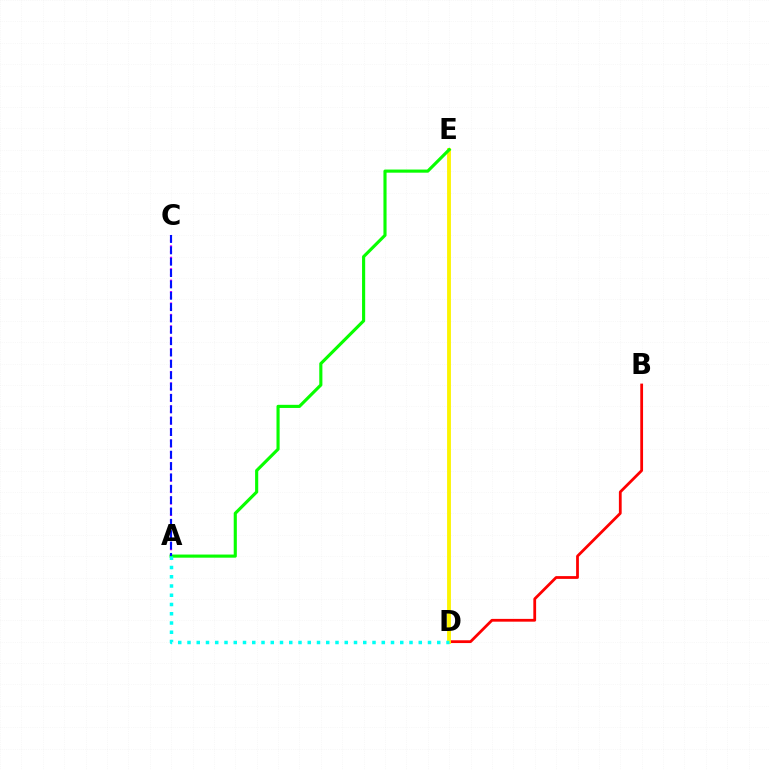{('B', 'D'): [{'color': '#ff0000', 'line_style': 'solid', 'thickness': 2.0}], ('D', 'E'): [{'color': '#fcf500', 'line_style': 'solid', 'thickness': 2.76}], ('A', 'C'): [{'color': '#ee00ff', 'line_style': 'dotted', 'thickness': 1.55}, {'color': '#0010ff', 'line_style': 'dashed', 'thickness': 1.54}], ('A', 'E'): [{'color': '#08ff00', 'line_style': 'solid', 'thickness': 2.25}], ('A', 'D'): [{'color': '#00fff6', 'line_style': 'dotted', 'thickness': 2.51}]}